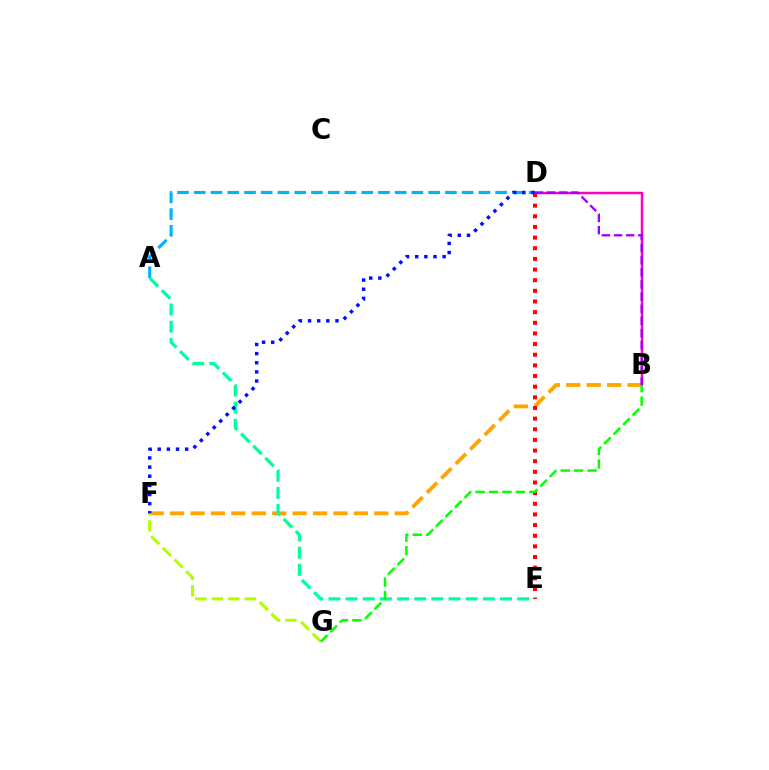{('B', 'F'): [{'color': '#ffa500', 'line_style': 'dashed', 'thickness': 2.77}], ('B', 'D'): [{'color': '#ff00bd', 'line_style': 'solid', 'thickness': 1.79}, {'color': '#9b00ff', 'line_style': 'dashed', 'thickness': 1.65}], ('D', 'E'): [{'color': '#ff0000', 'line_style': 'dotted', 'thickness': 2.89}], ('A', 'D'): [{'color': '#00b5ff', 'line_style': 'dashed', 'thickness': 2.27}], ('A', 'E'): [{'color': '#00ff9d', 'line_style': 'dashed', 'thickness': 2.33}], ('F', 'G'): [{'color': '#b3ff00', 'line_style': 'dashed', 'thickness': 2.24}], ('B', 'G'): [{'color': '#08ff00', 'line_style': 'dashed', 'thickness': 1.82}], ('D', 'F'): [{'color': '#0010ff', 'line_style': 'dotted', 'thickness': 2.48}]}